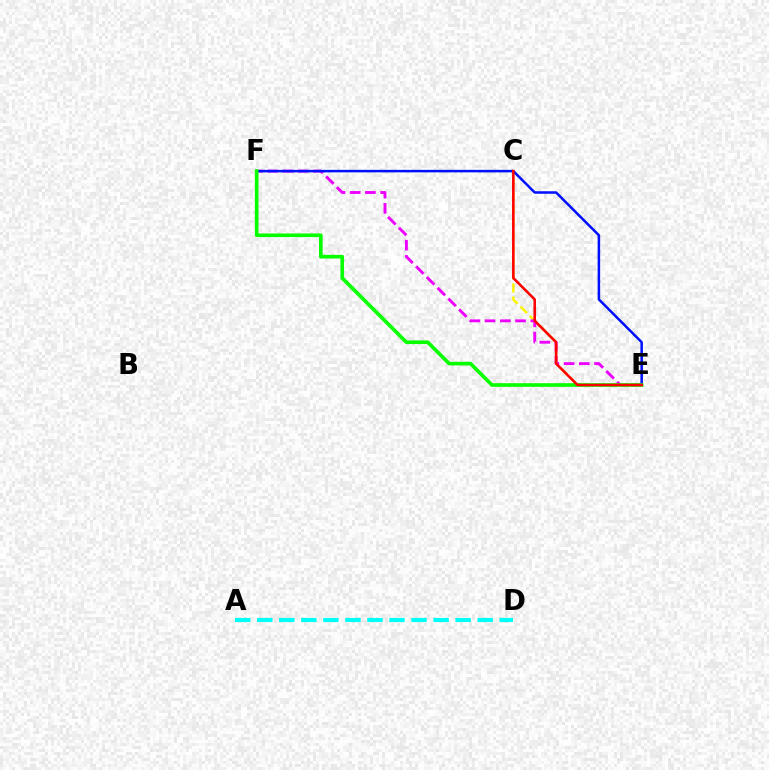{('C', 'E'): [{'color': '#fcf500', 'line_style': 'dashed', 'thickness': 1.78}, {'color': '#ff0000', 'line_style': 'solid', 'thickness': 1.86}], ('E', 'F'): [{'color': '#ee00ff', 'line_style': 'dashed', 'thickness': 2.07}, {'color': '#0010ff', 'line_style': 'solid', 'thickness': 1.81}, {'color': '#08ff00', 'line_style': 'solid', 'thickness': 2.63}], ('A', 'D'): [{'color': '#00fff6', 'line_style': 'dashed', 'thickness': 2.99}]}